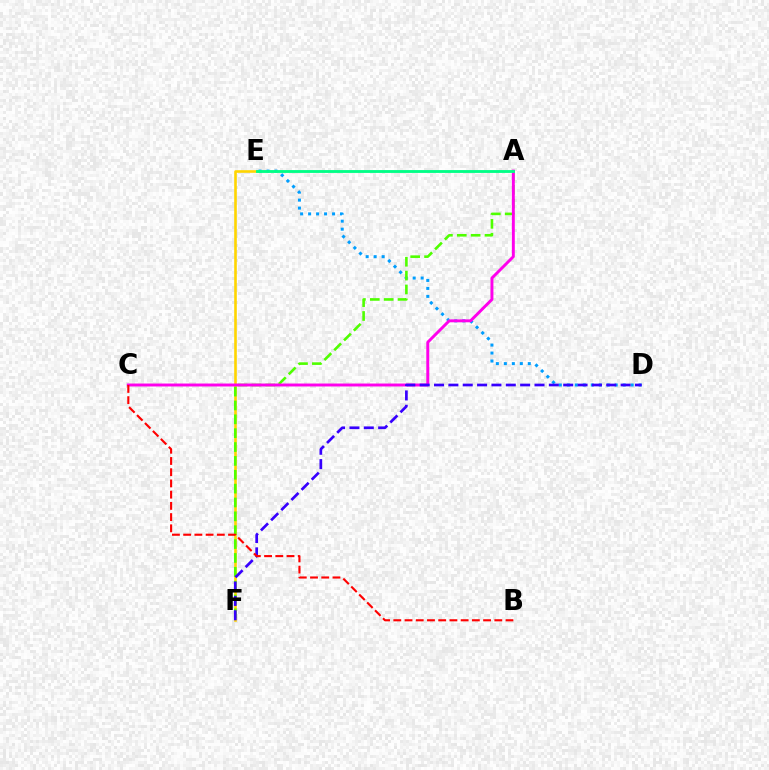{('E', 'F'): [{'color': '#ffd500', 'line_style': 'solid', 'thickness': 1.88}], ('D', 'E'): [{'color': '#009eff', 'line_style': 'dotted', 'thickness': 2.17}], ('A', 'F'): [{'color': '#4fff00', 'line_style': 'dashed', 'thickness': 1.88}], ('A', 'C'): [{'color': '#ff00ed', 'line_style': 'solid', 'thickness': 2.12}], ('D', 'F'): [{'color': '#3700ff', 'line_style': 'dashed', 'thickness': 1.95}], ('A', 'E'): [{'color': '#00ff86', 'line_style': 'solid', 'thickness': 2.05}], ('B', 'C'): [{'color': '#ff0000', 'line_style': 'dashed', 'thickness': 1.52}]}